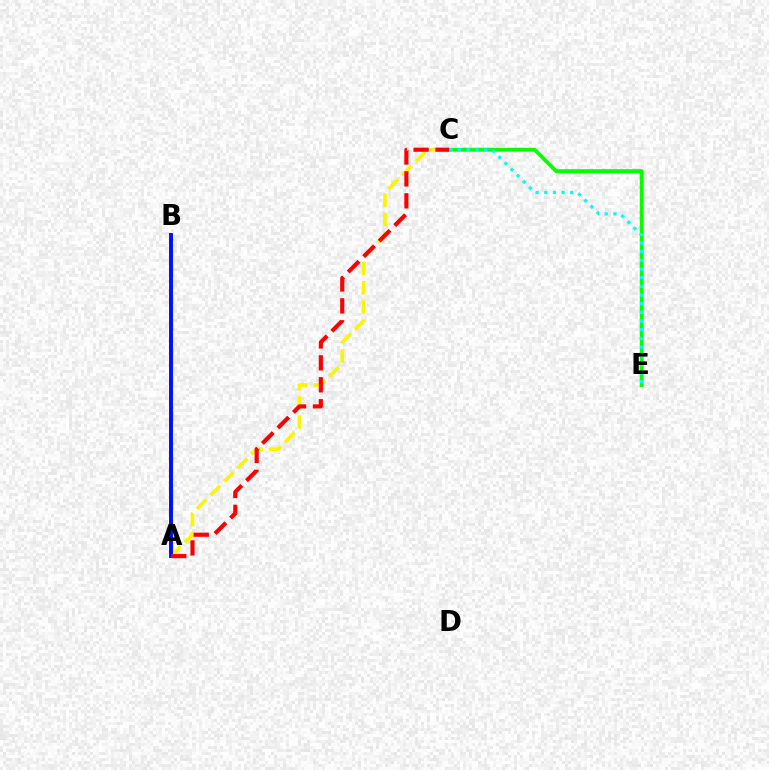{('A', 'C'): [{'color': '#fcf500', 'line_style': 'dashed', 'thickness': 2.62}, {'color': '#ff0000', 'line_style': 'dashed', 'thickness': 2.98}], ('C', 'E'): [{'color': '#08ff00', 'line_style': 'solid', 'thickness': 2.75}, {'color': '#00fff6', 'line_style': 'dotted', 'thickness': 2.35}], ('A', 'B'): [{'color': '#ee00ff', 'line_style': 'dashed', 'thickness': 1.53}, {'color': '#0010ff', 'line_style': 'solid', 'thickness': 2.82}]}